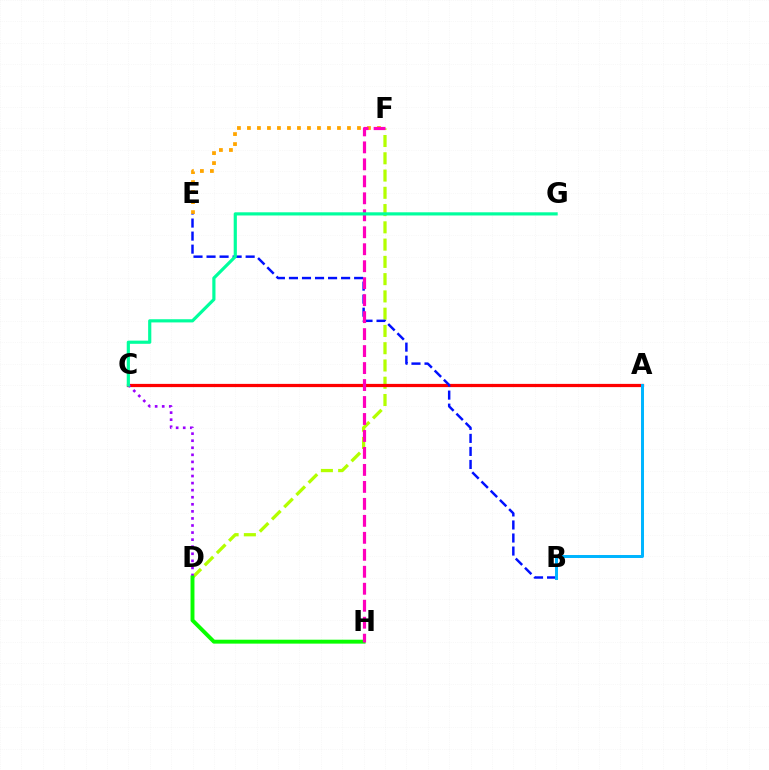{('E', 'F'): [{'color': '#ffa500', 'line_style': 'dotted', 'thickness': 2.72}], ('D', 'F'): [{'color': '#b3ff00', 'line_style': 'dashed', 'thickness': 2.35}], ('A', 'C'): [{'color': '#ff0000', 'line_style': 'solid', 'thickness': 2.32}], ('B', 'E'): [{'color': '#0010ff', 'line_style': 'dashed', 'thickness': 1.77}], ('C', 'D'): [{'color': '#9b00ff', 'line_style': 'dotted', 'thickness': 1.92}], ('A', 'B'): [{'color': '#00b5ff', 'line_style': 'solid', 'thickness': 2.14}], ('D', 'H'): [{'color': '#08ff00', 'line_style': 'solid', 'thickness': 2.82}], ('F', 'H'): [{'color': '#ff00bd', 'line_style': 'dashed', 'thickness': 2.31}], ('C', 'G'): [{'color': '#00ff9d', 'line_style': 'solid', 'thickness': 2.29}]}